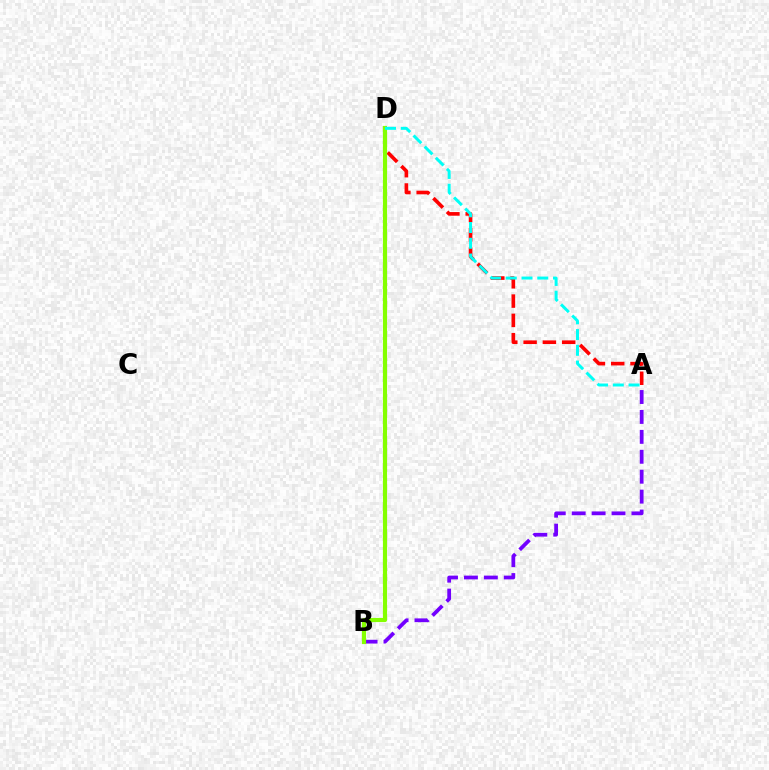{('A', 'B'): [{'color': '#7200ff', 'line_style': 'dashed', 'thickness': 2.71}], ('A', 'D'): [{'color': '#ff0000', 'line_style': 'dashed', 'thickness': 2.62}, {'color': '#00fff6', 'line_style': 'dashed', 'thickness': 2.14}], ('B', 'D'): [{'color': '#84ff00', 'line_style': 'solid', 'thickness': 3.0}]}